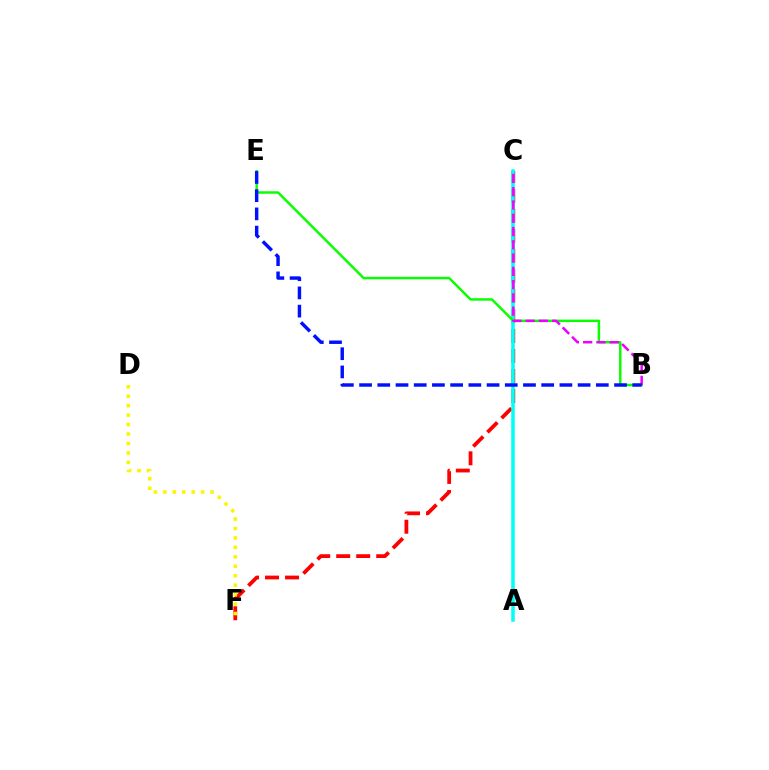{('C', 'F'): [{'color': '#ff0000', 'line_style': 'dashed', 'thickness': 2.72}], ('A', 'C'): [{'color': '#00fff6', 'line_style': 'solid', 'thickness': 2.52}], ('B', 'E'): [{'color': '#08ff00', 'line_style': 'solid', 'thickness': 1.77}, {'color': '#0010ff', 'line_style': 'dashed', 'thickness': 2.47}], ('D', 'F'): [{'color': '#fcf500', 'line_style': 'dotted', 'thickness': 2.57}], ('B', 'C'): [{'color': '#ee00ff', 'line_style': 'dashed', 'thickness': 1.8}]}